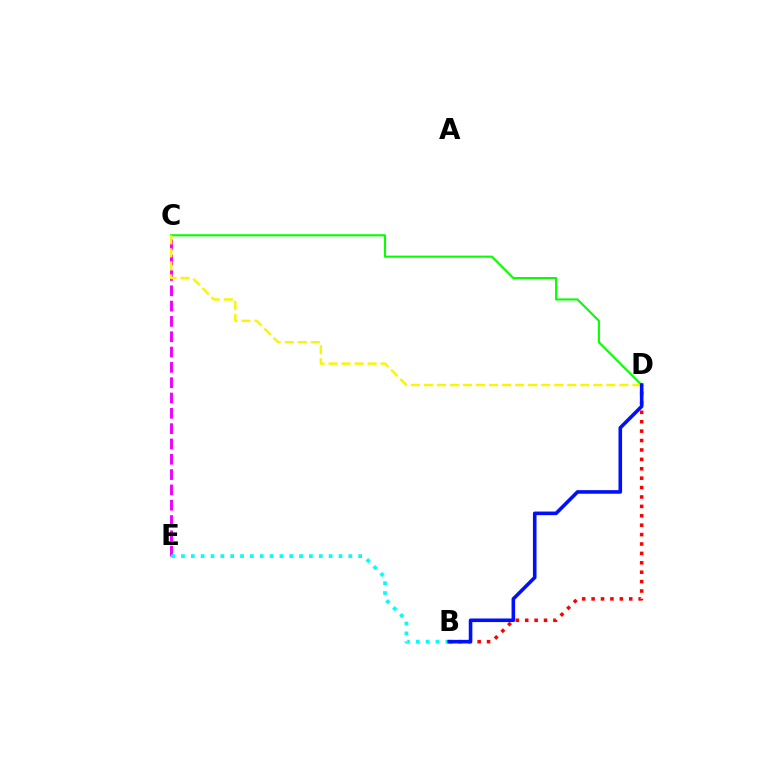{('C', 'D'): [{'color': '#08ff00', 'line_style': 'solid', 'thickness': 1.52}, {'color': '#fcf500', 'line_style': 'dashed', 'thickness': 1.77}], ('C', 'E'): [{'color': '#ee00ff', 'line_style': 'dashed', 'thickness': 2.08}], ('B', 'E'): [{'color': '#00fff6', 'line_style': 'dotted', 'thickness': 2.67}], ('B', 'D'): [{'color': '#ff0000', 'line_style': 'dotted', 'thickness': 2.56}, {'color': '#0010ff', 'line_style': 'solid', 'thickness': 2.59}]}